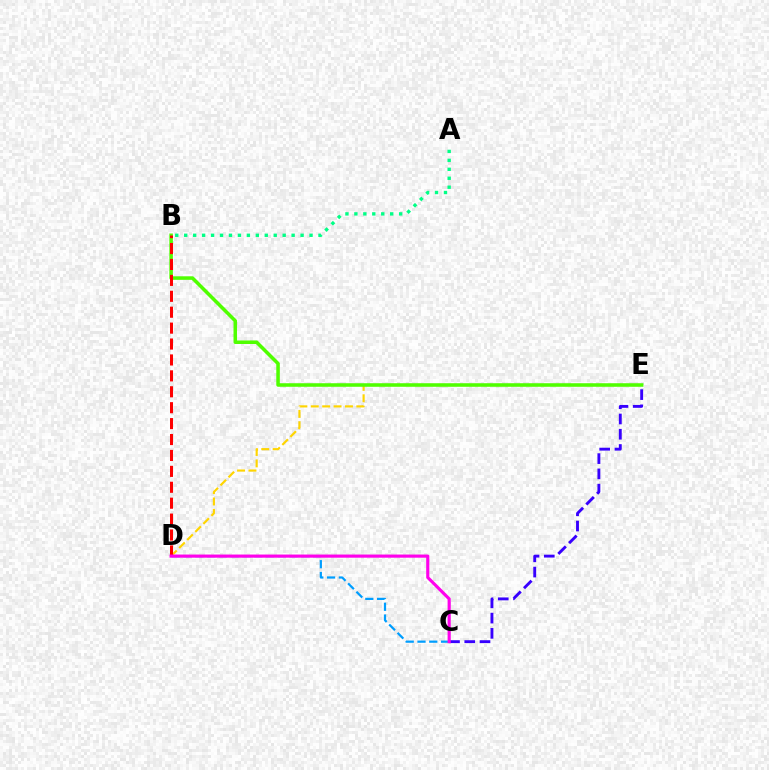{('D', 'E'): [{'color': '#ffd500', 'line_style': 'dashed', 'thickness': 1.55}], ('C', 'D'): [{'color': '#009eff', 'line_style': 'dashed', 'thickness': 1.6}, {'color': '#ff00ed', 'line_style': 'solid', 'thickness': 2.27}], ('B', 'E'): [{'color': '#4fff00', 'line_style': 'solid', 'thickness': 2.55}], ('C', 'E'): [{'color': '#3700ff', 'line_style': 'dashed', 'thickness': 2.07}], ('A', 'B'): [{'color': '#00ff86', 'line_style': 'dotted', 'thickness': 2.43}], ('B', 'D'): [{'color': '#ff0000', 'line_style': 'dashed', 'thickness': 2.16}]}